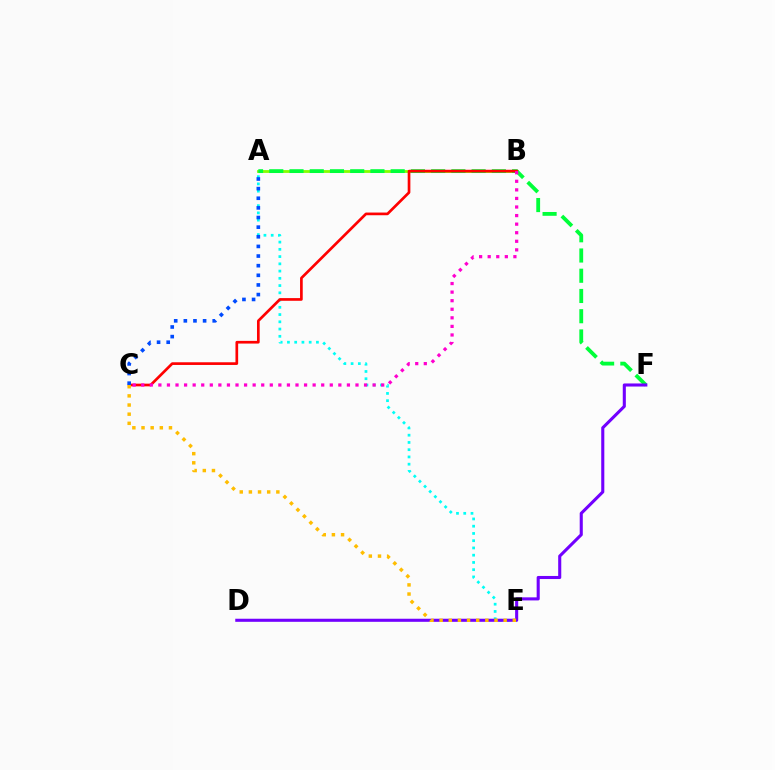{('A', 'B'): [{'color': '#84ff00', 'line_style': 'solid', 'thickness': 2.03}], ('A', 'F'): [{'color': '#00ff39', 'line_style': 'dashed', 'thickness': 2.75}], ('A', 'E'): [{'color': '#00fff6', 'line_style': 'dotted', 'thickness': 1.97}], ('B', 'C'): [{'color': '#ff0000', 'line_style': 'solid', 'thickness': 1.93}, {'color': '#ff00cf', 'line_style': 'dotted', 'thickness': 2.33}], ('D', 'F'): [{'color': '#7200ff', 'line_style': 'solid', 'thickness': 2.22}], ('C', 'E'): [{'color': '#ffbd00', 'line_style': 'dotted', 'thickness': 2.49}], ('A', 'C'): [{'color': '#004bff', 'line_style': 'dotted', 'thickness': 2.62}]}